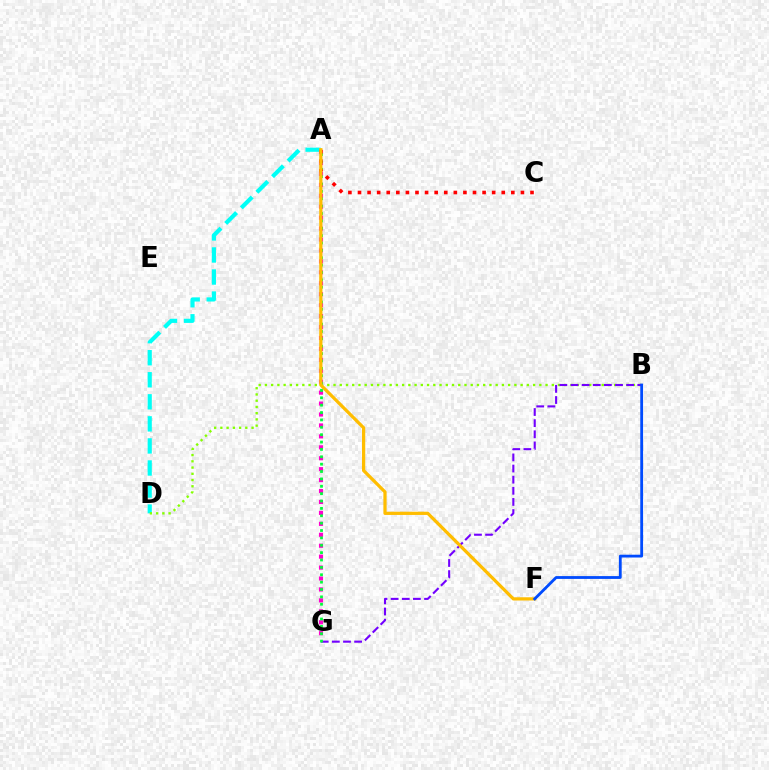{('A', 'D'): [{'color': '#00fff6', 'line_style': 'dashed', 'thickness': 3.0}], ('B', 'D'): [{'color': '#84ff00', 'line_style': 'dotted', 'thickness': 1.69}], ('B', 'G'): [{'color': '#7200ff', 'line_style': 'dashed', 'thickness': 1.51}], ('A', 'G'): [{'color': '#ff00cf', 'line_style': 'dotted', 'thickness': 2.97}, {'color': '#00ff39', 'line_style': 'dotted', 'thickness': 2.0}], ('A', 'C'): [{'color': '#ff0000', 'line_style': 'dotted', 'thickness': 2.6}], ('A', 'F'): [{'color': '#ffbd00', 'line_style': 'solid', 'thickness': 2.33}], ('B', 'F'): [{'color': '#004bff', 'line_style': 'solid', 'thickness': 2.02}]}